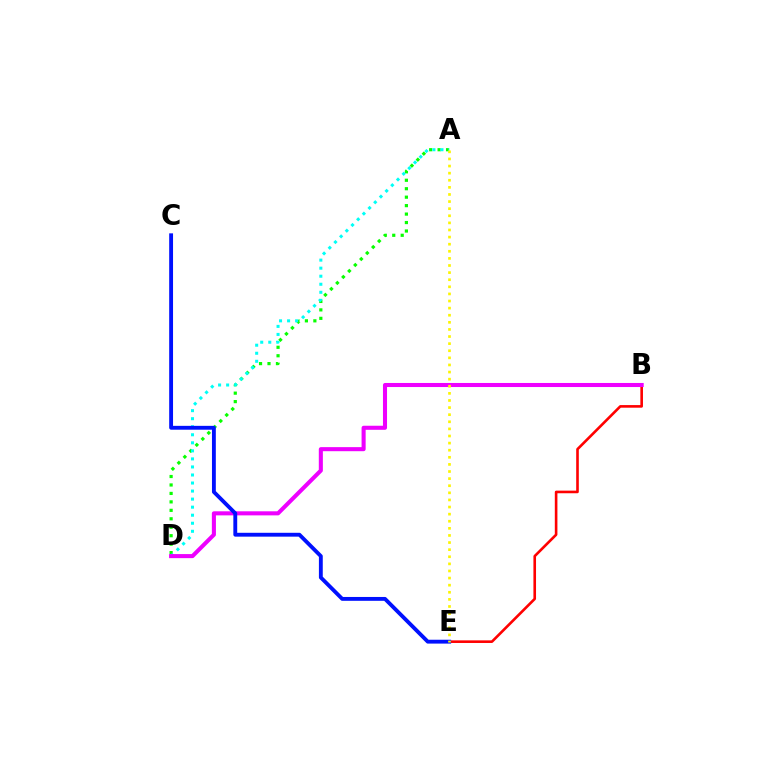{('B', 'E'): [{'color': '#ff0000', 'line_style': 'solid', 'thickness': 1.88}], ('A', 'D'): [{'color': '#08ff00', 'line_style': 'dotted', 'thickness': 2.3}, {'color': '#00fff6', 'line_style': 'dotted', 'thickness': 2.19}], ('B', 'D'): [{'color': '#ee00ff', 'line_style': 'solid', 'thickness': 2.93}], ('C', 'E'): [{'color': '#0010ff', 'line_style': 'solid', 'thickness': 2.78}], ('A', 'E'): [{'color': '#fcf500', 'line_style': 'dotted', 'thickness': 1.93}]}